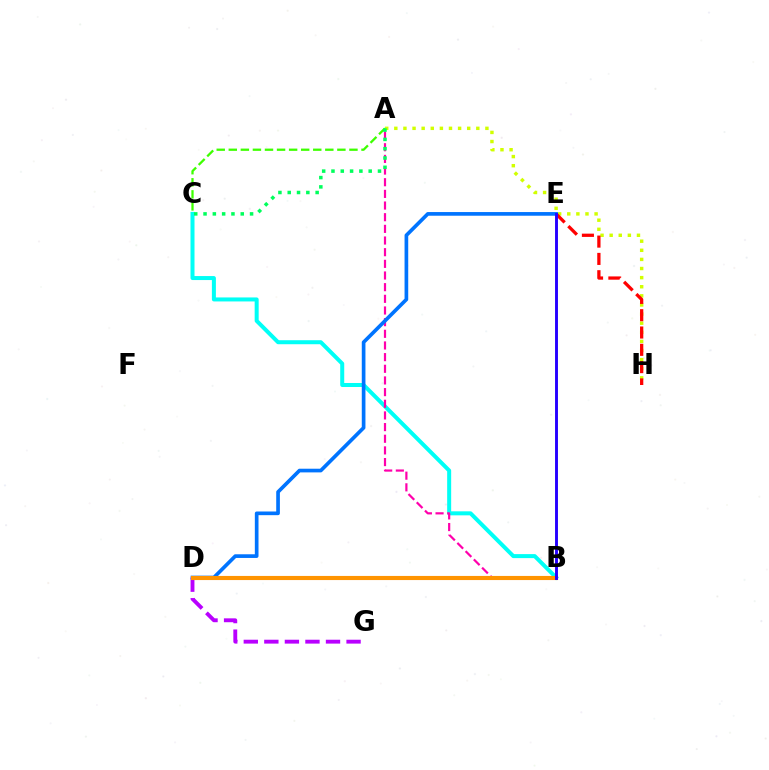{('B', 'C'): [{'color': '#00fff6', 'line_style': 'solid', 'thickness': 2.88}], ('A', 'B'): [{'color': '#ff00ac', 'line_style': 'dashed', 'thickness': 1.58}], ('A', 'H'): [{'color': '#d1ff00', 'line_style': 'dotted', 'thickness': 2.48}], ('E', 'H'): [{'color': '#ff0000', 'line_style': 'dashed', 'thickness': 2.35}], ('D', 'G'): [{'color': '#b900ff', 'line_style': 'dashed', 'thickness': 2.79}], ('D', 'E'): [{'color': '#0074ff', 'line_style': 'solid', 'thickness': 2.64}], ('B', 'D'): [{'color': '#ff9400', 'line_style': 'solid', 'thickness': 2.96}], ('A', 'C'): [{'color': '#3dff00', 'line_style': 'dashed', 'thickness': 1.64}, {'color': '#00ff5c', 'line_style': 'dotted', 'thickness': 2.53}], ('B', 'E'): [{'color': '#2500ff', 'line_style': 'solid', 'thickness': 2.09}]}